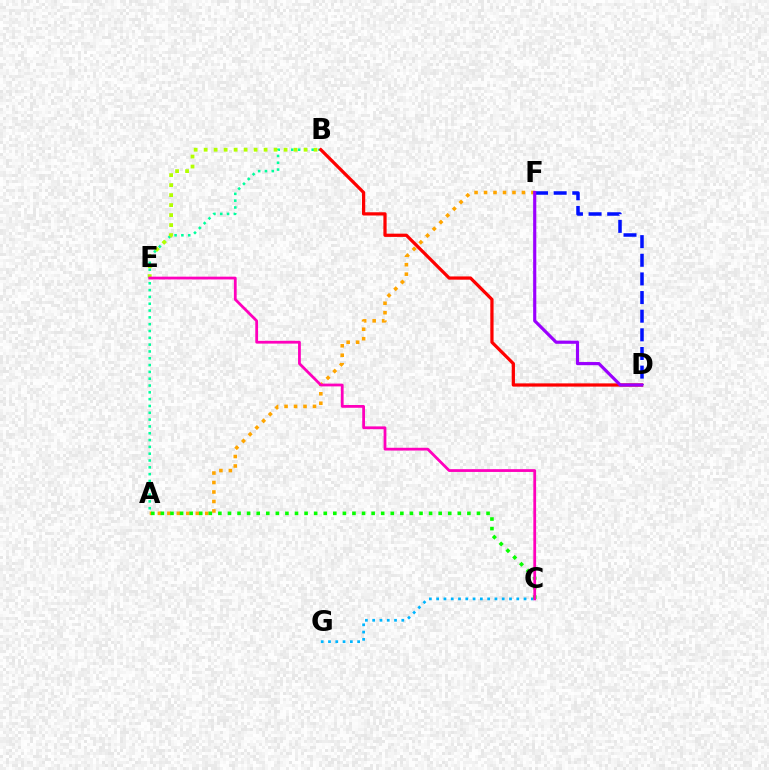{('A', 'F'): [{'color': '#ffa500', 'line_style': 'dotted', 'thickness': 2.58}], ('A', 'B'): [{'color': '#00ff9d', 'line_style': 'dotted', 'thickness': 1.85}], ('B', 'D'): [{'color': '#ff0000', 'line_style': 'solid', 'thickness': 2.33}], ('C', 'G'): [{'color': '#00b5ff', 'line_style': 'dotted', 'thickness': 1.98}], ('B', 'E'): [{'color': '#b3ff00', 'line_style': 'dotted', 'thickness': 2.71}], ('D', 'F'): [{'color': '#0010ff', 'line_style': 'dashed', 'thickness': 2.53}, {'color': '#9b00ff', 'line_style': 'solid', 'thickness': 2.27}], ('A', 'C'): [{'color': '#08ff00', 'line_style': 'dotted', 'thickness': 2.6}], ('C', 'E'): [{'color': '#ff00bd', 'line_style': 'solid', 'thickness': 2.0}]}